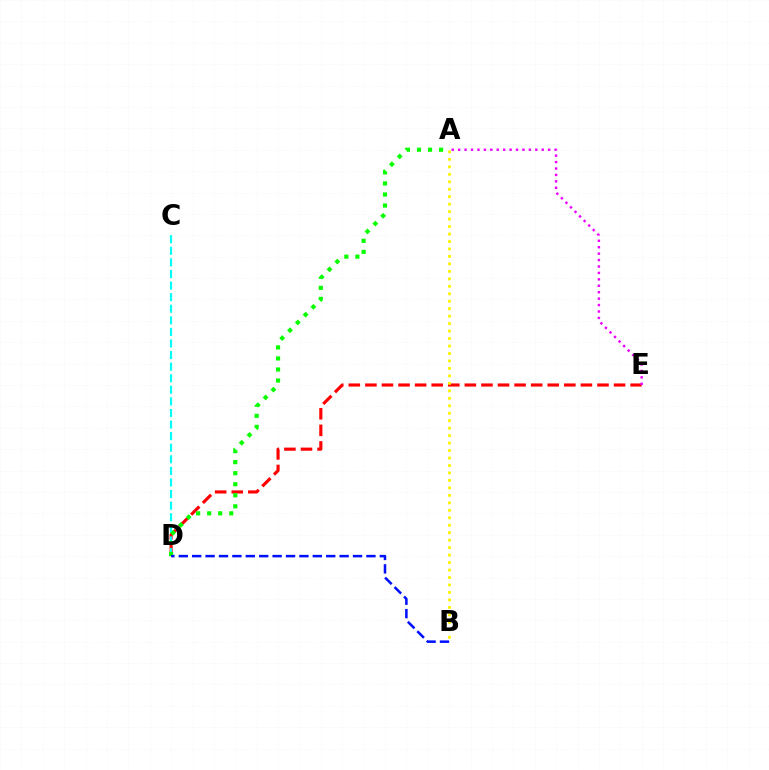{('D', 'E'): [{'color': '#ff0000', 'line_style': 'dashed', 'thickness': 2.25}], ('C', 'D'): [{'color': '#00fff6', 'line_style': 'dashed', 'thickness': 1.57}], ('A', 'D'): [{'color': '#08ff00', 'line_style': 'dotted', 'thickness': 3.0}], ('B', 'D'): [{'color': '#0010ff', 'line_style': 'dashed', 'thickness': 1.82}], ('A', 'E'): [{'color': '#ee00ff', 'line_style': 'dotted', 'thickness': 1.75}], ('A', 'B'): [{'color': '#fcf500', 'line_style': 'dotted', 'thickness': 2.03}]}